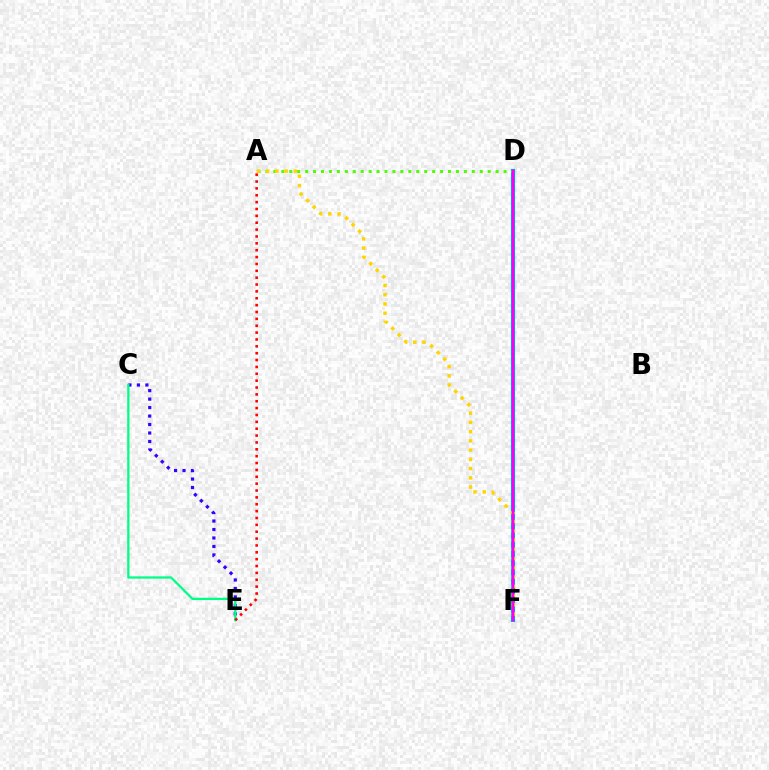{('D', 'F'): [{'color': '#009eff', 'line_style': 'solid', 'thickness': 2.99}, {'color': '#ff00ed', 'line_style': 'solid', 'thickness': 1.8}], ('C', 'E'): [{'color': '#3700ff', 'line_style': 'dotted', 'thickness': 2.3}, {'color': '#00ff86', 'line_style': 'solid', 'thickness': 1.65}], ('A', 'D'): [{'color': '#4fff00', 'line_style': 'dotted', 'thickness': 2.16}], ('A', 'F'): [{'color': '#ffd500', 'line_style': 'dotted', 'thickness': 2.51}], ('A', 'E'): [{'color': '#ff0000', 'line_style': 'dotted', 'thickness': 1.87}]}